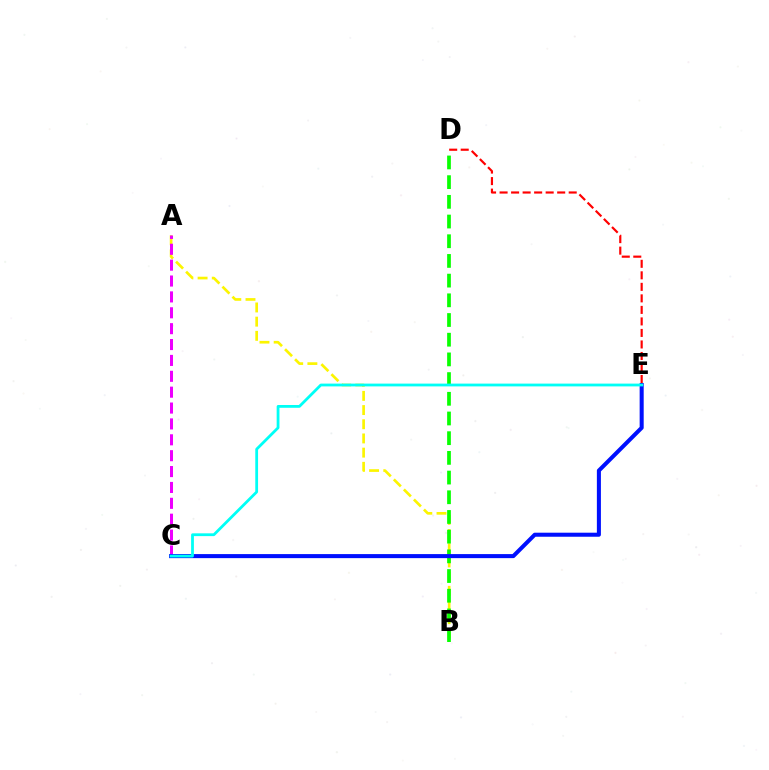{('A', 'B'): [{'color': '#fcf500', 'line_style': 'dashed', 'thickness': 1.93}], ('B', 'D'): [{'color': '#08ff00', 'line_style': 'dashed', 'thickness': 2.68}], ('A', 'C'): [{'color': '#ee00ff', 'line_style': 'dashed', 'thickness': 2.16}], ('D', 'E'): [{'color': '#ff0000', 'line_style': 'dashed', 'thickness': 1.57}], ('C', 'E'): [{'color': '#0010ff', 'line_style': 'solid', 'thickness': 2.91}, {'color': '#00fff6', 'line_style': 'solid', 'thickness': 2.01}]}